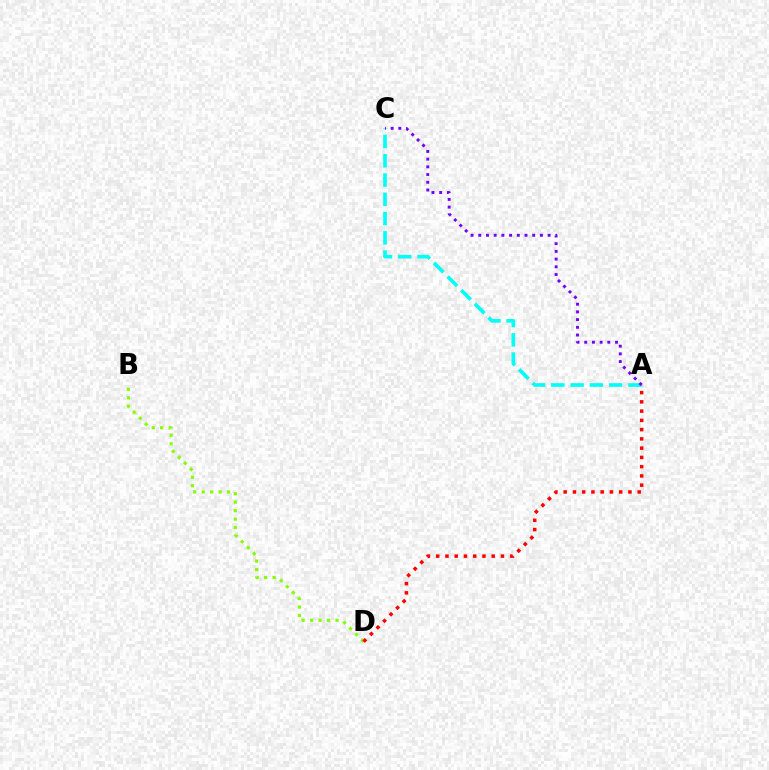{('B', 'D'): [{'color': '#84ff00', 'line_style': 'dotted', 'thickness': 2.3}], ('A', 'D'): [{'color': '#ff0000', 'line_style': 'dotted', 'thickness': 2.51}], ('A', 'C'): [{'color': '#00fff6', 'line_style': 'dashed', 'thickness': 2.62}, {'color': '#7200ff', 'line_style': 'dotted', 'thickness': 2.09}]}